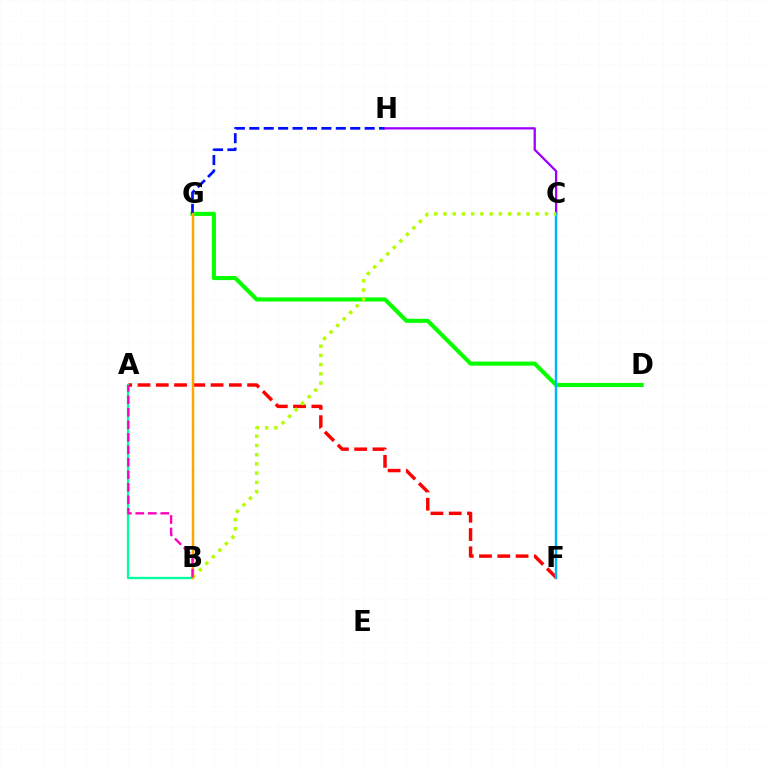{('A', 'F'): [{'color': '#ff0000', 'line_style': 'dashed', 'thickness': 2.48}], ('D', 'G'): [{'color': '#08ff00', 'line_style': 'solid', 'thickness': 2.95}], ('G', 'H'): [{'color': '#0010ff', 'line_style': 'dashed', 'thickness': 1.96}], ('C', 'H'): [{'color': '#9b00ff', 'line_style': 'solid', 'thickness': 1.64}], ('C', 'F'): [{'color': '#00b5ff', 'line_style': 'solid', 'thickness': 1.77}], ('A', 'B'): [{'color': '#00ff9d', 'line_style': 'solid', 'thickness': 1.65}, {'color': '#ff00bd', 'line_style': 'dashed', 'thickness': 1.7}], ('B', 'G'): [{'color': '#ffa500', 'line_style': 'solid', 'thickness': 1.79}], ('B', 'C'): [{'color': '#b3ff00', 'line_style': 'dotted', 'thickness': 2.51}]}